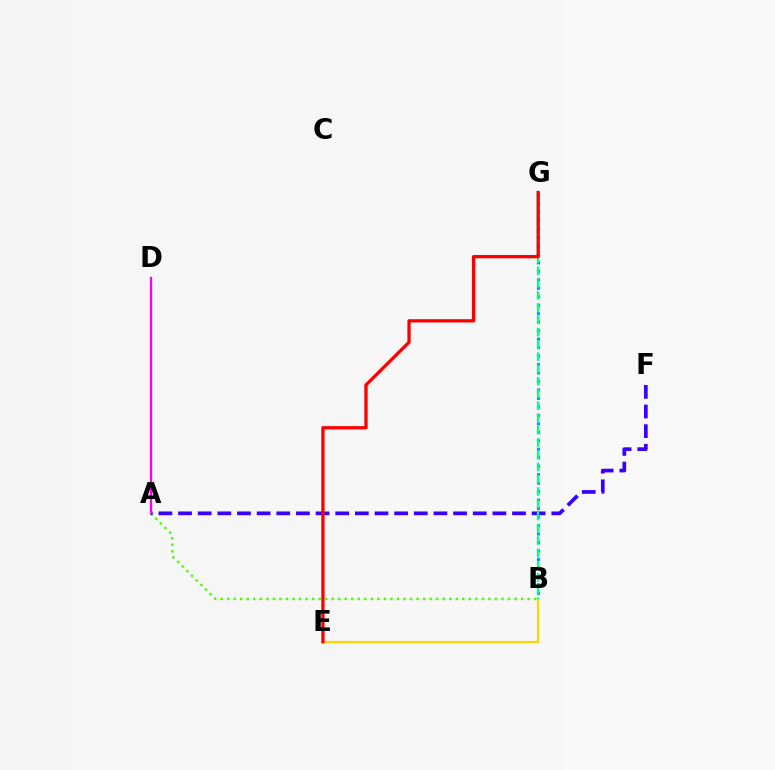{('B', 'E'): [{'color': '#ffd500', 'line_style': 'solid', 'thickness': 1.62}], ('B', 'G'): [{'color': '#009eff', 'line_style': 'dotted', 'thickness': 2.3}, {'color': '#00ff86', 'line_style': 'dashed', 'thickness': 1.67}], ('A', 'B'): [{'color': '#4fff00', 'line_style': 'dotted', 'thickness': 1.77}], ('A', 'F'): [{'color': '#3700ff', 'line_style': 'dashed', 'thickness': 2.67}], ('E', 'G'): [{'color': '#ff0000', 'line_style': 'solid', 'thickness': 2.36}], ('A', 'D'): [{'color': '#ff00ed', 'line_style': 'solid', 'thickness': 1.64}]}